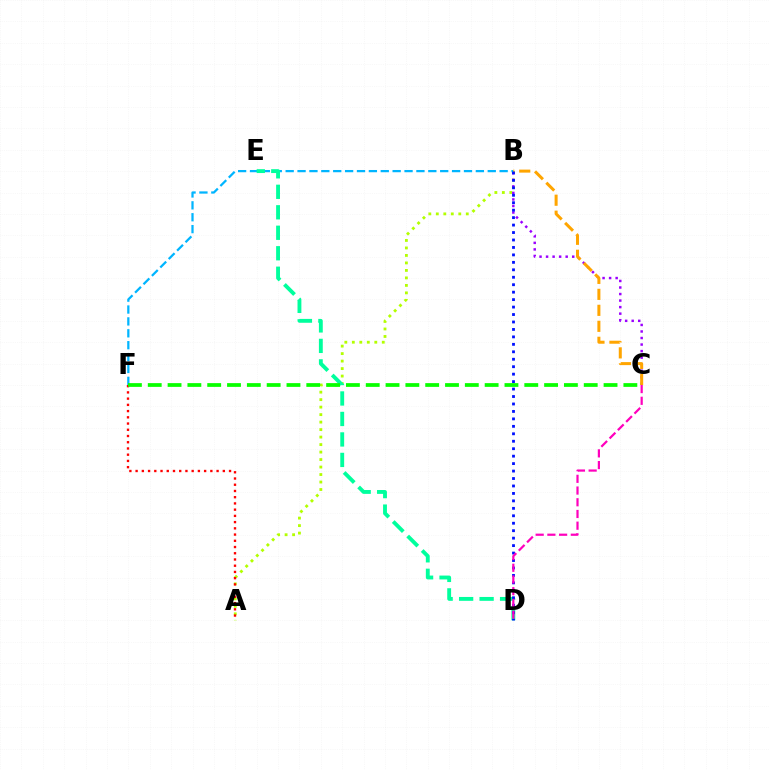{('A', 'B'): [{'color': '#b3ff00', 'line_style': 'dotted', 'thickness': 2.04}], ('B', 'F'): [{'color': '#00b5ff', 'line_style': 'dashed', 'thickness': 1.61}], ('B', 'C'): [{'color': '#9b00ff', 'line_style': 'dotted', 'thickness': 1.78}, {'color': '#ffa500', 'line_style': 'dashed', 'thickness': 2.17}], ('D', 'E'): [{'color': '#00ff9d', 'line_style': 'dashed', 'thickness': 2.78}], ('B', 'D'): [{'color': '#0010ff', 'line_style': 'dotted', 'thickness': 2.03}], ('A', 'F'): [{'color': '#ff0000', 'line_style': 'dotted', 'thickness': 1.69}], ('C', 'D'): [{'color': '#ff00bd', 'line_style': 'dashed', 'thickness': 1.59}], ('C', 'F'): [{'color': '#08ff00', 'line_style': 'dashed', 'thickness': 2.69}]}